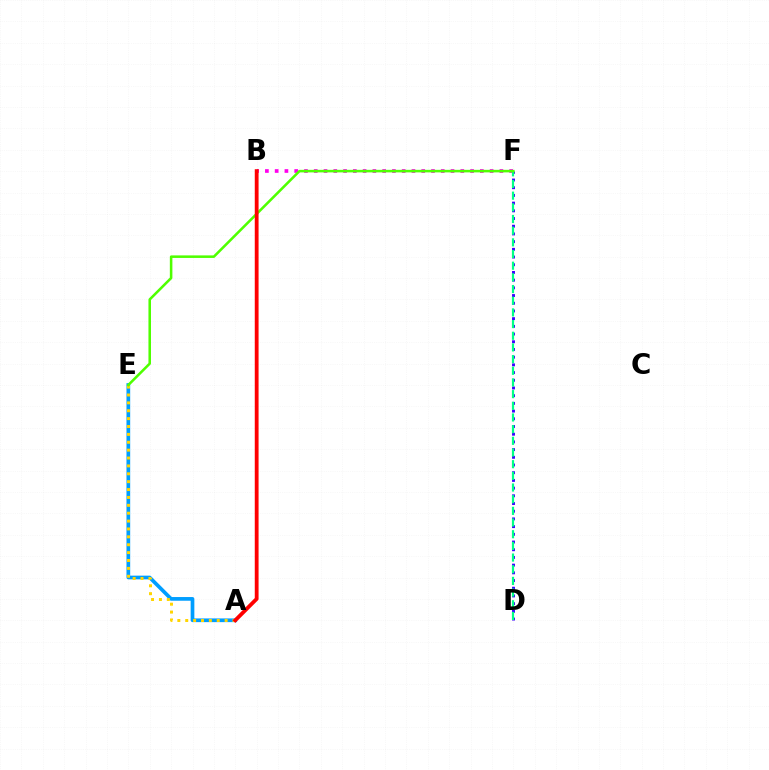{('A', 'E'): [{'color': '#009eff', 'line_style': 'solid', 'thickness': 2.66}, {'color': '#ffd500', 'line_style': 'dotted', 'thickness': 2.14}], ('B', 'F'): [{'color': '#ff00ed', 'line_style': 'dotted', 'thickness': 2.65}], ('D', 'F'): [{'color': '#3700ff', 'line_style': 'dotted', 'thickness': 2.09}, {'color': '#00ff86', 'line_style': 'dashed', 'thickness': 1.59}], ('E', 'F'): [{'color': '#4fff00', 'line_style': 'solid', 'thickness': 1.84}], ('A', 'B'): [{'color': '#ff0000', 'line_style': 'solid', 'thickness': 2.74}]}